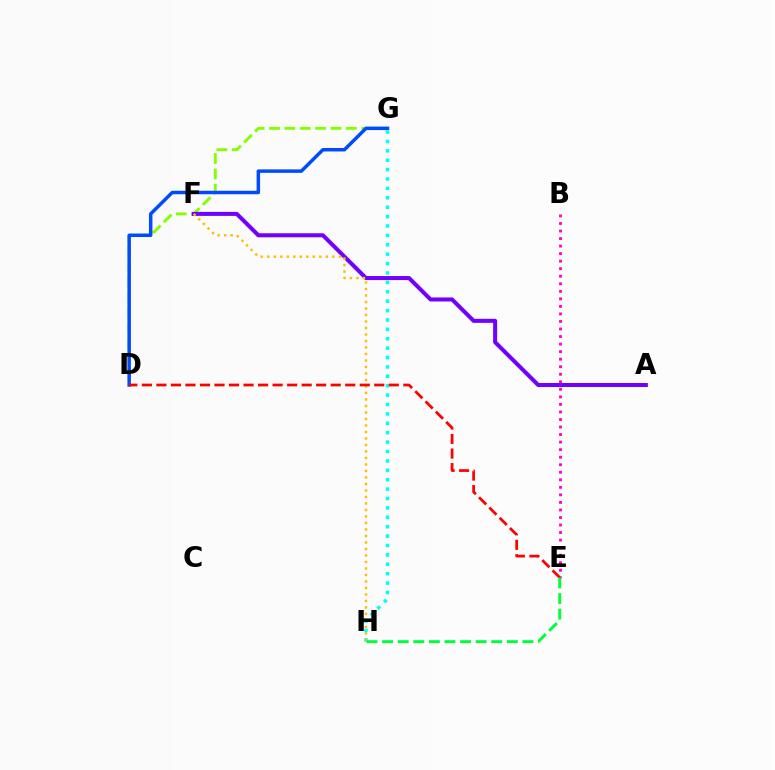{('D', 'G'): [{'color': '#84ff00', 'line_style': 'dashed', 'thickness': 2.09}, {'color': '#004bff', 'line_style': 'solid', 'thickness': 2.5}], ('A', 'F'): [{'color': '#7200ff', 'line_style': 'solid', 'thickness': 2.9}], ('G', 'H'): [{'color': '#00fff6', 'line_style': 'dotted', 'thickness': 2.55}], ('F', 'H'): [{'color': '#ffbd00', 'line_style': 'dotted', 'thickness': 1.77}], ('B', 'E'): [{'color': '#ff00cf', 'line_style': 'dotted', 'thickness': 2.05}], ('D', 'E'): [{'color': '#ff0000', 'line_style': 'dashed', 'thickness': 1.97}], ('E', 'H'): [{'color': '#00ff39', 'line_style': 'dashed', 'thickness': 2.12}]}